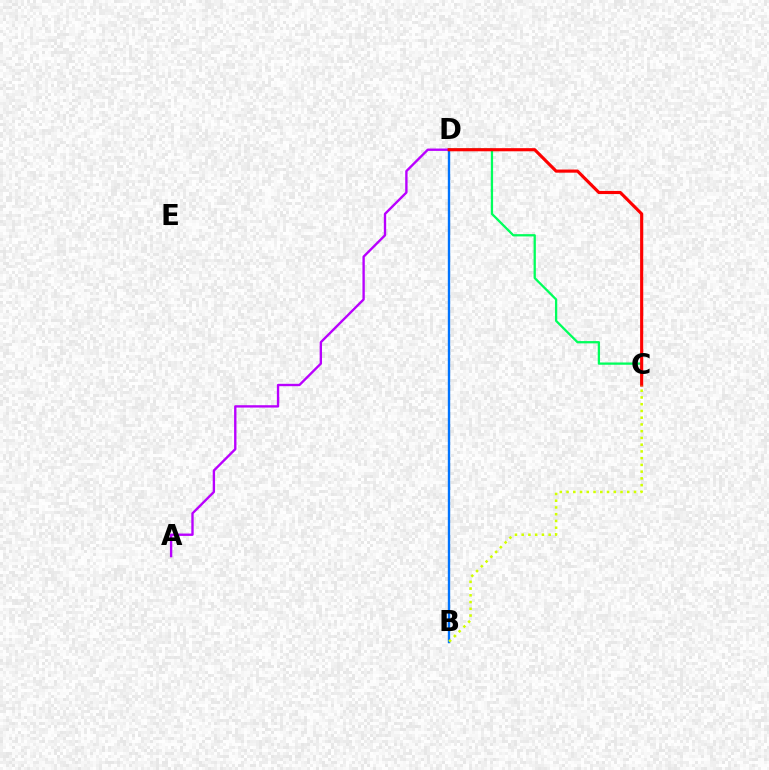{('B', 'D'): [{'color': '#0074ff', 'line_style': 'solid', 'thickness': 1.7}], ('A', 'D'): [{'color': '#b900ff', 'line_style': 'solid', 'thickness': 1.7}], ('C', 'D'): [{'color': '#00ff5c', 'line_style': 'solid', 'thickness': 1.65}, {'color': '#ff0000', 'line_style': 'solid', 'thickness': 2.25}], ('B', 'C'): [{'color': '#d1ff00', 'line_style': 'dotted', 'thickness': 1.83}]}